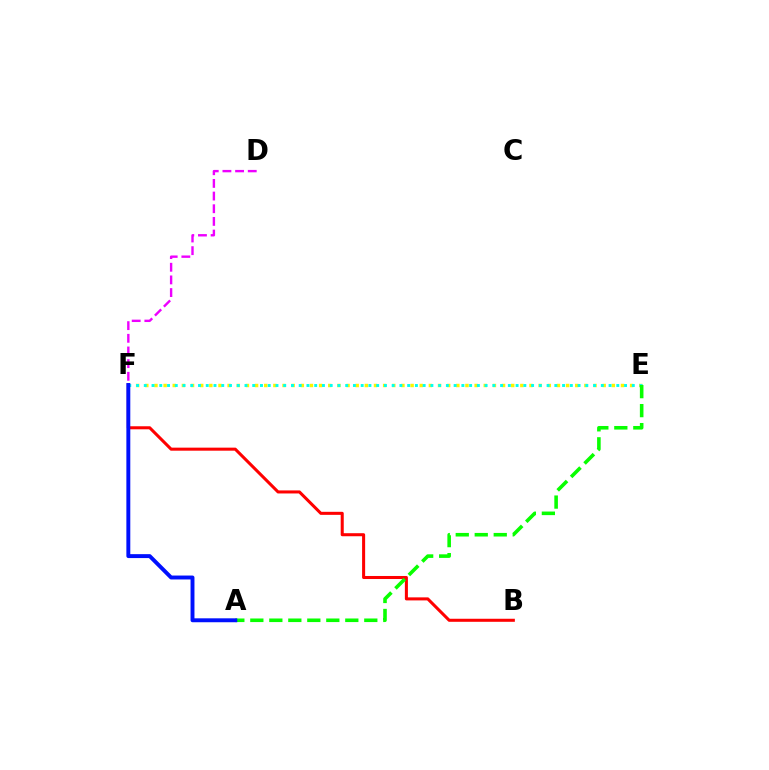{('D', 'F'): [{'color': '#ee00ff', 'line_style': 'dashed', 'thickness': 1.72}], ('E', 'F'): [{'color': '#fcf500', 'line_style': 'dotted', 'thickness': 2.49}, {'color': '#00fff6', 'line_style': 'dotted', 'thickness': 2.1}], ('B', 'F'): [{'color': '#ff0000', 'line_style': 'solid', 'thickness': 2.19}], ('A', 'E'): [{'color': '#08ff00', 'line_style': 'dashed', 'thickness': 2.58}], ('A', 'F'): [{'color': '#0010ff', 'line_style': 'solid', 'thickness': 2.82}]}